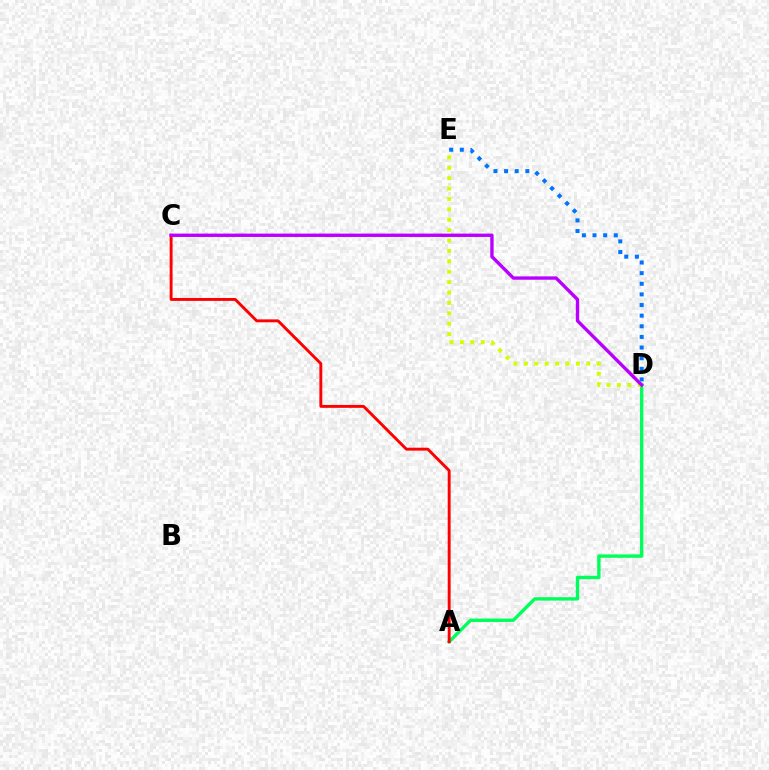{('D', 'E'): [{'color': '#0074ff', 'line_style': 'dotted', 'thickness': 2.89}, {'color': '#d1ff00', 'line_style': 'dotted', 'thickness': 2.83}], ('A', 'D'): [{'color': '#00ff5c', 'line_style': 'solid', 'thickness': 2.43}], ('A', 'C'): [{'color': '#ff0000', 'line_style': 'solid', 'thickness': 2.09}], ('C', 'D'): [{'color': '#b900ff', 'line_style': 'solid', 'thickness': 2.42}]}